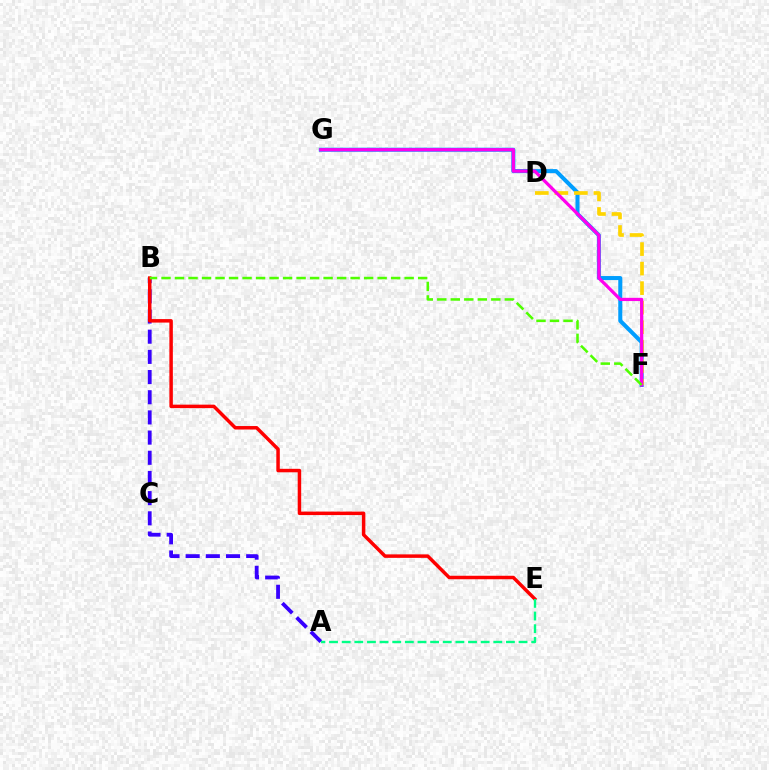{('A', 'B'): [{'color': '#3700ff', 'line_style': 'dashed', 'thickness': 2.74}], ('B', 'E'): [{'color': '#ff0000', 'line_style': 'solid', 'thickness': 2.51}], ('F', 'G'): [{'color': '#009eff', 'line_style': 'solid', 'thickness': 2.91}, {'color': '#ff00ed', 'line_style': 'solid', 'thickness': 2.32}], ('D', 'F'): [{'color': '#ffd500', 'line_style': 'dashed', 'thickness': 2.65}], ('A', 'E'): [{'color': '#00ff86', 'line_style': 'dashed', 'thickness': 1.72}], ('B', 'F'): [{'color': '#4fff00', 'line_style': 'dashed', 'thickness': 1.83}]}